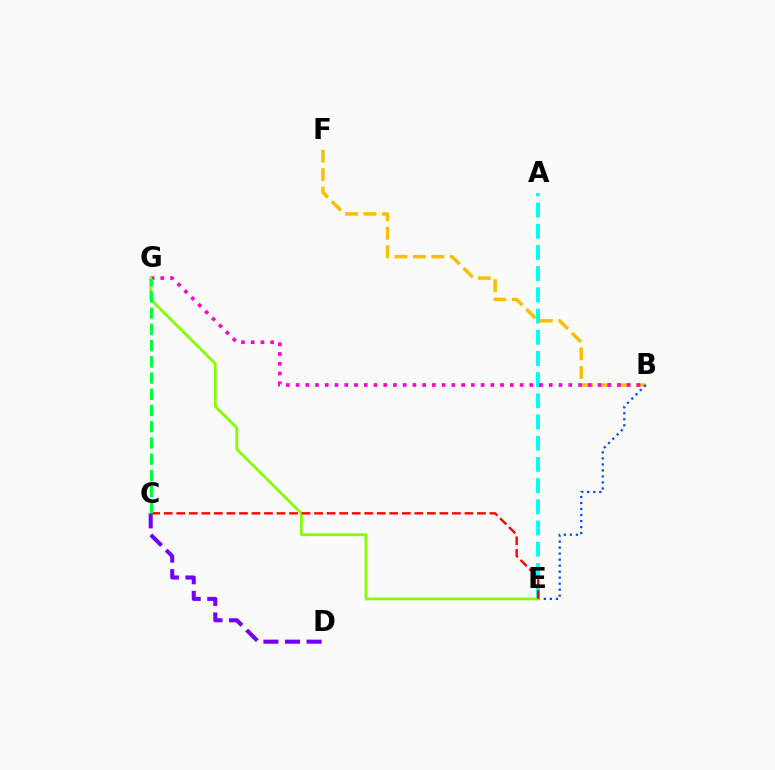{('B', 'F'): [{'color': '#ffbd00', 'line_style': 'dashed', 'thickness': 2.51}], ('B', 'E'): [{'color': '#004bff', 'line_style': 'dotted', 'thickness': 1.63}], ('A', 'E'): [{'color': '#00fff6', 'line_style': 'dashed', 'thickness': 2.88}], ('C', 'D'): [{'color': '#7200ff', 'line_style': 'dashed', 'thickness': 2.93}], ('B', 'G'): [{'color': '#ff00cf', 'line_style': 'dotted', 'thickness': 2.65}], ('E', 'G'): [{'color': '#84ff00', 'line_style': 'solid', 'thickness': 2.0}], ('C', 'E'): [{'color': '#ff0000', 'line_style': 'dashed', 'thickness': 1.7}], ('C', 'G'): [{'color': '#00ff39', 'line_style': 'dashed', 'thickness': 2.2}]}